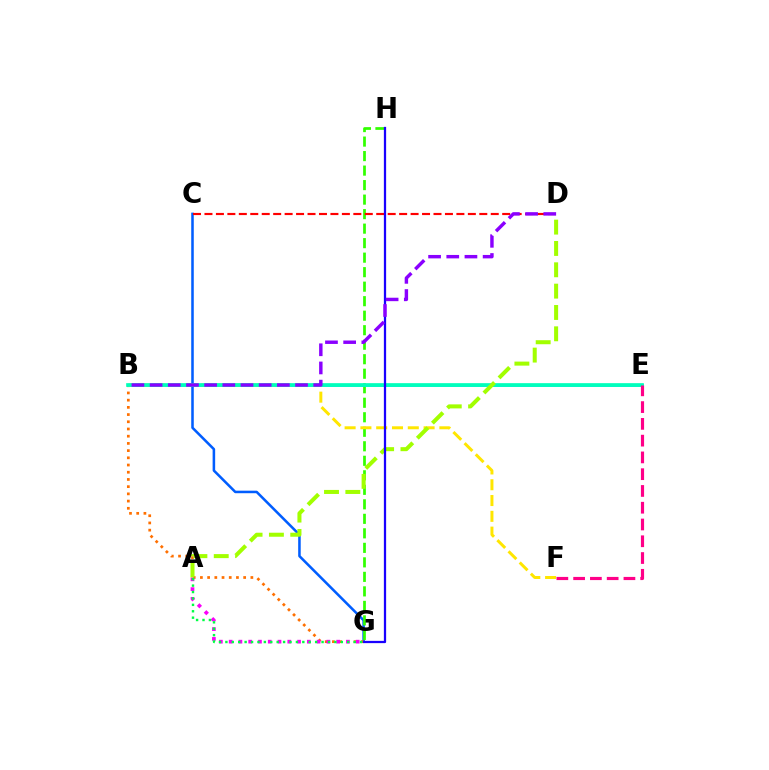{('C', 'G'): [{'color': '#005dff', 'line_style': 'solid', 'thickness': 1.83}], ('B', 'G'): [{'color': '#ff7000', 'line_style': 'dotted', 'thickness': 1.96}], ('G', 'H'): [{'color': '#31ff00', 'line_style': 'dashed', 'thickness': 1.97}, {'color': '#1900ff', 'line_style': 'solid', 'thickness': 1.62}], ('B', 'E'): [{'color': '#00d3ff', 'line_style': 'solid', 'thickness': 1.93}, {'color': '#00ffbb', 'line_style': 'solid', 'thickness': 2.65}], ('B', 'F'): [{'color': '#ffe600', 'line_style': 'dashed', 'thickness': 2.15}], ('C', 'D'): [{'color': '#ff0000', 'line_style': 'dashed', 'thickness': 1.56}], ('A', 'G'): [{'color': '#fa00f9', 'line_style': 'dotted', 'thickness': 2.66}, {'color': '#00ff45', 'line_style': 'dotted', 'thickness': 1.74}], ('A', 'D'): [{'color': '#a2ff00', 'line_style': 'dashed', 'thickness': 2.9}], ('E', 'F'): [{'color': '#ff0088', 'line_style': 'dashed', 'thickness': 2.28}], ('B', 'D'): [{'color': '#8a00ff', 'line_style': 'dashed', 'thickness': 2.47}]}